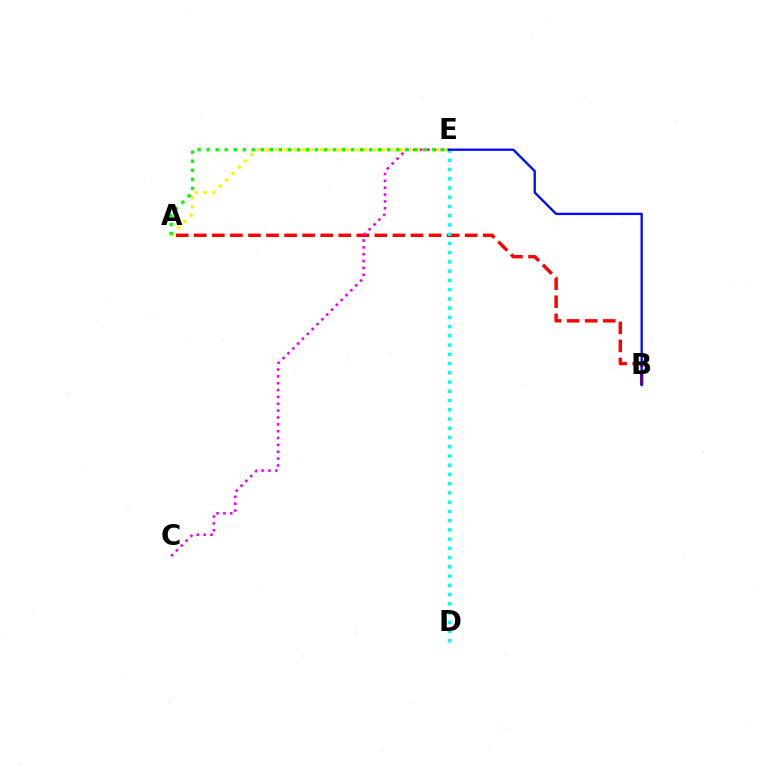{('A', 'B'): [{'color': '#ff0000', 'line_style': 'dashed', 'thickness': 2.45}], ('A', 'E'): [{'color': '#fcf500', 'line_style': 'dotted', 'thickness': 2.43}, {'color': '#08ff00', 'line_style': 'dotted', 'thickness': 2.45}], ('C', 'E'): [{'color': '#ee00ff', 'line_style': 'dotted', 'thickness': 1.86}], ('D', 'E'): [{'color': '#00fff6', 'line_style': 'dotted', 'thickness': 2.51}], ('B', 'E'): [{'color': '#0010ff', 'line_style': 'solid', 'thickness': 1.69}]}